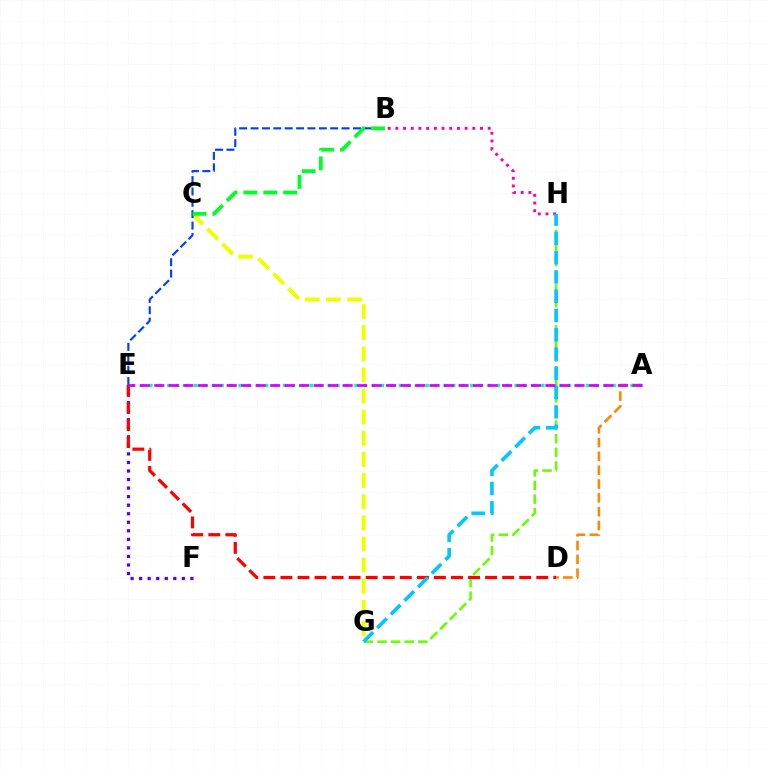{('C', 'G'): [{'color': '#eeff00', 'line_style': 'dashed', 'thickness': 2.87}], ('G', 'H'): [{'color': '#66ff00', 'line_style': 'dashed', 'thickness': 1.85}, {'color': '#00c7ff', 'line_style': 'dashed', 'thickness': 2.62}], ('A', 'D'): [{'color': '#ff8800', 'line_style': 'dashed', 'thickness': 1.88}], ('E', 'F'): [{'color': '#4f00ff', 'line_style': 'dotted', 'thickness': 2.32}], ('A', 'E'): [{'color': '#00ffaf', 'line_style': 'dotted', 'thickness': 2.42}, {'color': '#d600ff', 'line_style': 'dashed', 'thickness': 1.97}], ('B', 'H'): [{'color': '#ff00a0', 'line_style': 'dotted', 'thickness': 2.09}], ('D', 'E'): [{'color': '#ff0000', 'line_style': 'dashed', 'thickness': 2.32}], ('B', 'E'): [{'color': '#003fff', 'line_style': 'dashed', 'thickness': 1.55}], ('B', 'C'): [{'color': '#00ff27', 'line_style': 'dashed', 'thickness': 2.71}]}